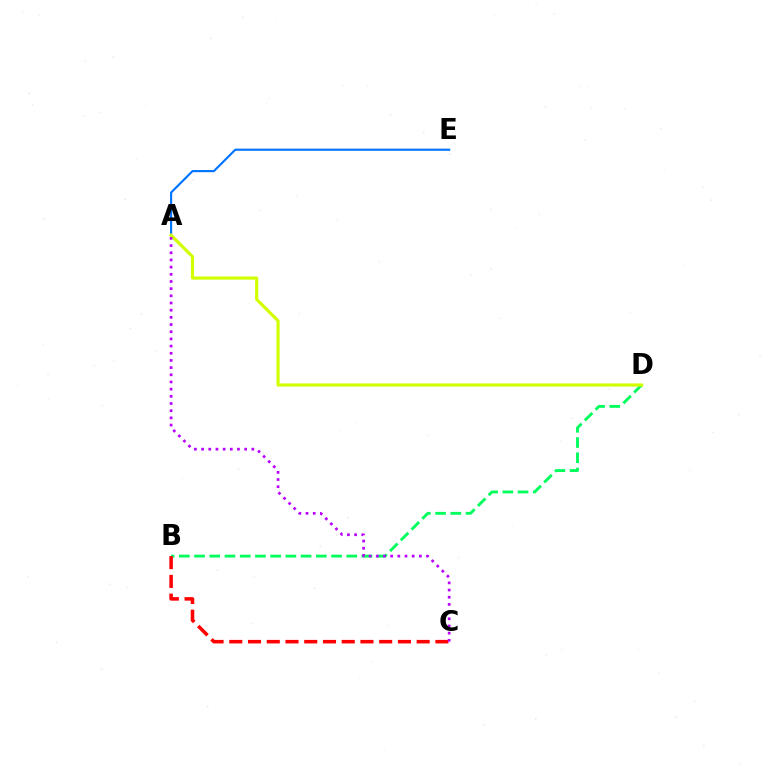{('B', 'D'): [{'color': '#00ff5c', 'line_style': 'dashed', 'thickness': 2.07}], ('B', 'C'): [{'color': '#ff0000', 'line_style': 'dashed', 'thickness': 2.55}], ('A', 'E'): [{'color': '#0074ff', 'line_style': 'solid', 'thickness': 1.54}], ('A', 'D'): [{'color': '#d1ff00', 'line_style': 'solid', 'thickness': 2.27}], ('A', 'C'): [{'color': '#b900ff', 'line_style': 'dotted', 'thickness': 1.95}]}